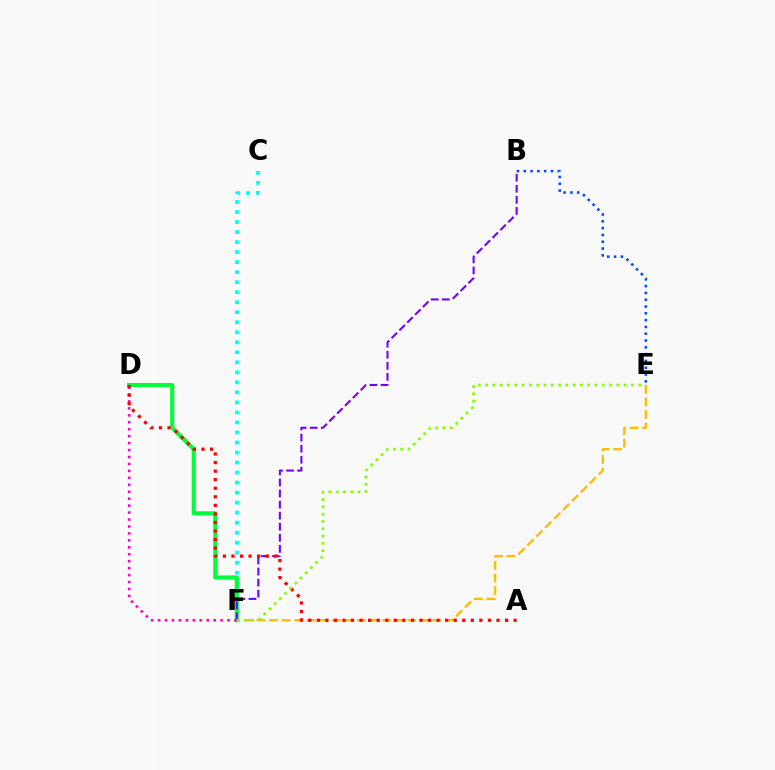{('C', 'F'): [{'color': '#00fff6', 'line_style': 'dotted', 'thickness': 2.72}], ('D', 'F'): [{'color': '#00ff39', 'line_style': 'solid', 'thickness': 2.96}, {'color': '#ff00cf', 'line_style': 'dotted', 'thickness': 1.89}], ('B', 'E'): [{'color': '#004bff', 'line_style': 'dotted', 'thickness': 1.85}], ('E', 'F'): [{'color': '#ffbd00', 'line_style': 'dashed', 'thickness': 1.71}, {'color': '#84ff00', 'line_style': 'dotted', 'thickness': 1.98}], ('B', 'F'): [{'color': '#7200ff', 'line_style': 'dashed', 'thickness': 1.5}], ('A', 'D'): [{'color': '#ff0000', 'line_style': 'dotted', 'thickness': 2.33}]}